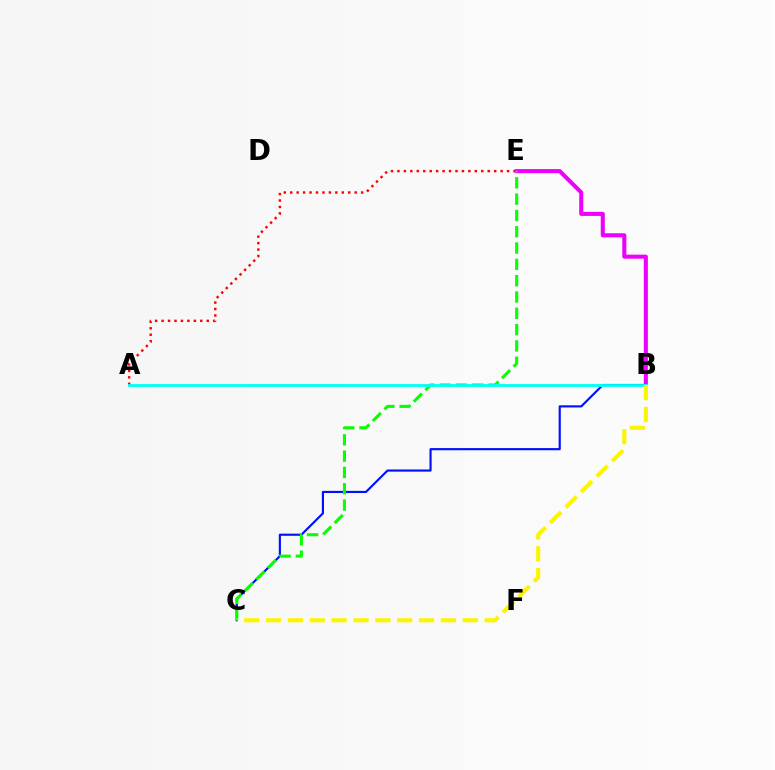{('A', 'E'): [{'color': '#ff0000', 'line_style': 'dotted', 'thickness': 1.75}], ('B', 'C'): [{'color': '#0010ff', 'line_style': 'solid', 'thickness': 1.55}, {'color': '#fcf500', 'line_style': 'dashed', 'thickness': 2.97}], ('B', 'E'): [{'color': '#ee00ff', 'line_style': 'solid', 'thickness': 2.92}], ('C', 'E'): [{'color': '#08ff00', 'line_style': 'dashed', 'thickness': 2.22}], ('A', 'B'): [{'color': '#00fff6', 'line_style': 'solid', 'thickness': 2.04}]}